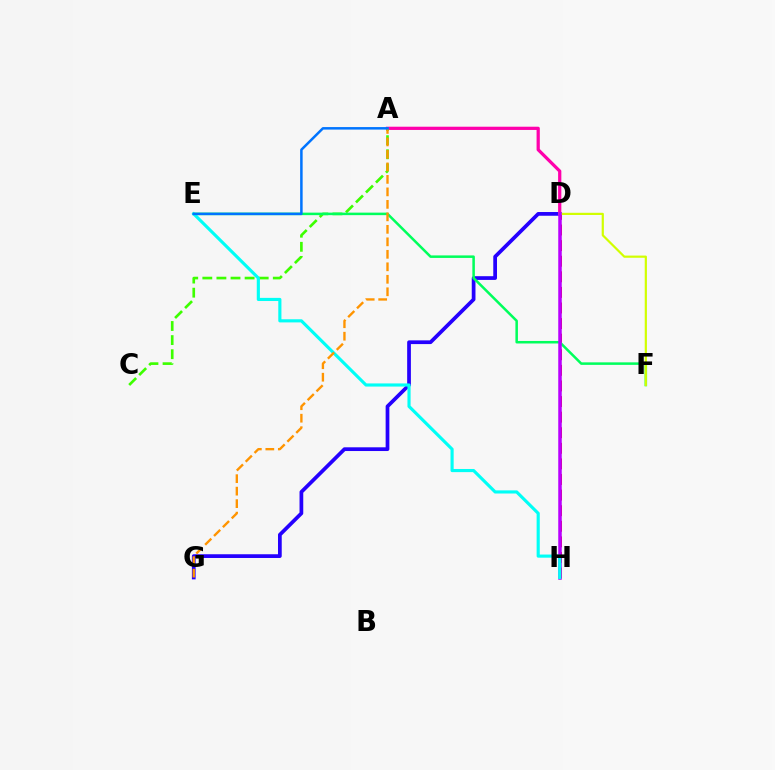{('D', 'G'): [{'color': '#2500ff', 'line_style': 'solid', 'thickness': 2.68}], ('D', 'H'): [{'color': '#ff0000', 'line_style': 'dashed', 'thickness': 2.12}, {'color': '#b900ff', 'line_style': 'solid', 'thickness': 2.52}], ('A', 'D'): [{'color': '#ff00ac', 'line_style': 'solid', 'thickness': 2.33}], ('A', 'C'): [{'color': '#3dff00', 'line_style': 'dashed', 'thickness': 1.91}], ('E', 'F'): [{'color': '#00ff5c', 'line_style': 'solid', 'thickness': 1.81}], ('D', 'F'): [{'color': '#d1ff00', 'line_style': 'solid', 'thickness': 1.58}], ('E', 'H'): [{'color': '#00fff6', 'line_style': 'solid', 'thickness': 2.26}], ('A', 'G'): [{'color': '#ff9400', 'line_style': 'dashed', 'thickness': 1.7}], ('A', 'E'): [{'color': '#0074ff', 'line_style': 'solid', 'thickness': 1.81}]}